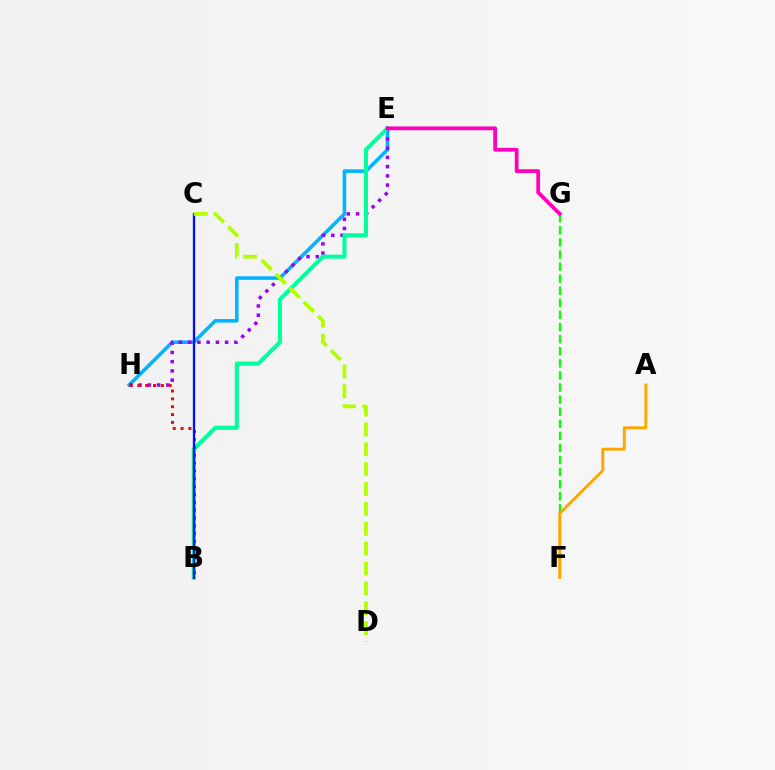{('E', 'H'): [{'color': '#00b5ff', 'line_style': 'solid', 'thickness': 2.57}, {'color': '#9b00ff', 'line_style': 'dotted', 'thickness': 2.51}], ('F', 'G'): [{'color': '#08ff00', 'line_style': 'dashed', 'thickness': 1.64}], ('B', 'E'): [{'color': '#00ff9d', 'line_style': 'solid', 'thickness': 2.93}], ('B', 'H'): [{'color': '#ff0000', 'line_style': 'dotted', 'thickness': 2.13}], ('B', 'C'): [{'color': '#0010ff', 'line_style': 'solid', 'thickness': 1.67}], ('A', 'F'): [{'color': '#ffa500', 'line_style': 'solid', 'thickness': 2.08}], ('E', 'G'): [{'color': '#ff00bd', 'line_style': 'solid', 'thickness': 2.72}], ('C', 'D'): [{'color': '#b3ff00', 'line_style': 'dashed', 'thickness': 2.7}]}